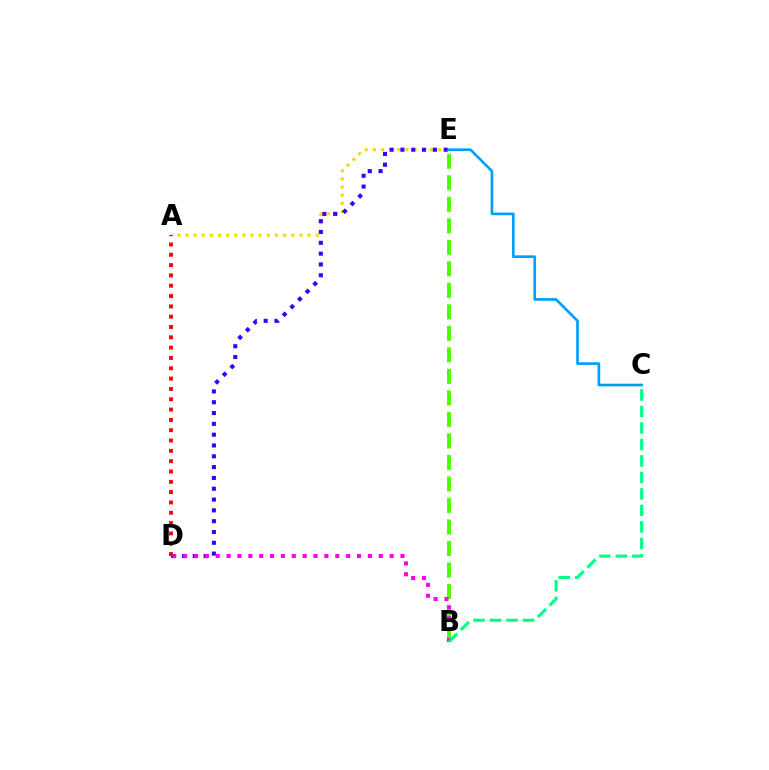{('A', 'E'): [{'color': '#ffd500', 'line_style': 'dotted', 'thickness': 2.21}], ('D', 'E'): [{'color': '#3700ff', 'line_style': 'dotted', 'thickness': 2.94}], ('B', 'E'): [{'color': '#4fff00', 'line_style': 'dashed', 'thickness': 2.92}], ('B', 'D'): [{'color': '#ff00ed', 'line_style': 'dotted', 'thickness': 2.95}], ('A', 'D'): [{'color': '#ff0000', 'line_style': 'dotted', 'thickness': 2.8}], ('B', 'C'): [{'color': '#00ff86', 'line_style': 'dashed', 'thickness': 2.24}], ('C', 'E'): [{'color': '#009eff', 'line_style': 'solid', 'thickness': 1.91}]}